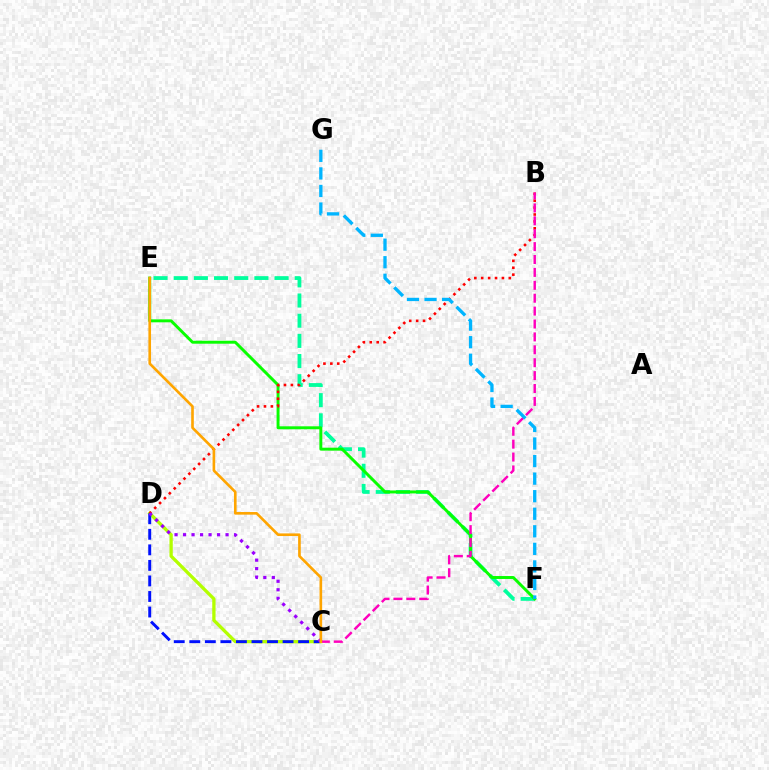{('C', 'D'): [{'color': '#b3ff00', 'line_style': 'solid', 'thickness': 2.37}, {'color': '#0010ff', 'line_style': 'dashed', 'thickness': 2.11}, {'color': '#9b00ff', 'line_style': 'dotted', 'thickness': 2.31}], ('E', 'F'): [{'color': '#00ff9d', 'line_style': 'dashed', 'thickness': 2.74}, {'color': '#08ff00', 'line_style': 'solid', 'thickness': 2.12}], ('B', 'D'): [{'color': '#ff0000', 'line_style': 'dotted', 'thickness': 1.87}], ('B', 'C'): [{'color': '#ff00bd', 'line_style': 'dashed', 'thickness': 1.75}], ('C', 'E'): [{'color': '#ffa500', 'line_style': 'solid', 'thickness': 1.9}], ('F', 'G'): [{'color': '#00b5ff', 'line_style': 'dashed', 'thickness': 2.39}]}